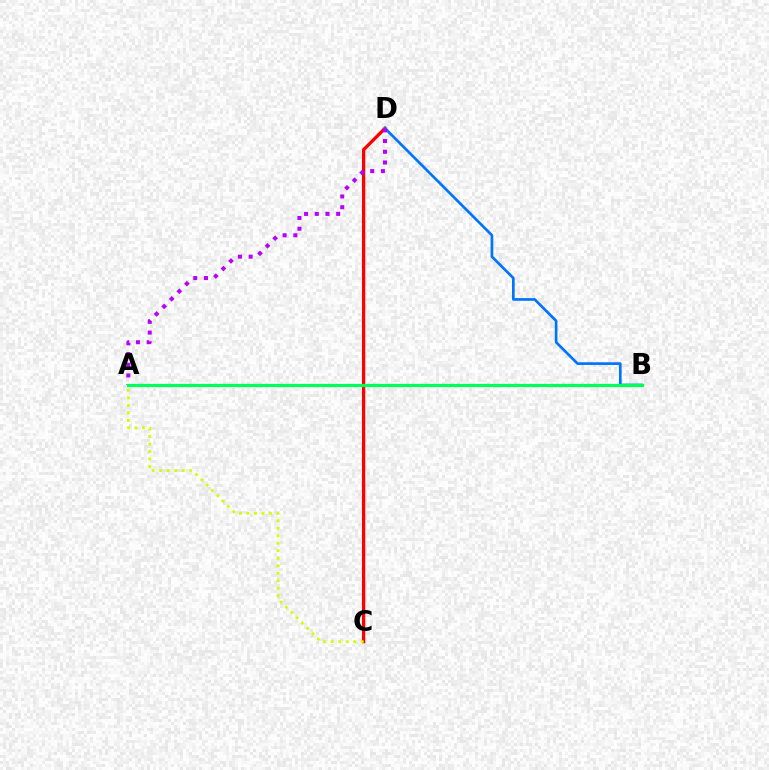{('C', 'D'): [{'color': '#ff0000', 'line_style': 'solid', 'thickness': 2.36}], ('B', 'D'): [{'color': '#0074ff', 'line_style': 'solid', 'thickness': 1.93}], ('A', 'D'): [{'color': '#b900ff', 'line_style': 'dotted', 'thickness': 2.91}], ('A', 'B'): [{'color': '#00ff5c', 'line_style': 'solid', 'thickness': 2.33}], ('A', 'C'): [{'color': '#d1ff00', 'line_style': 'dotted', 'thickness': 2.04}]}